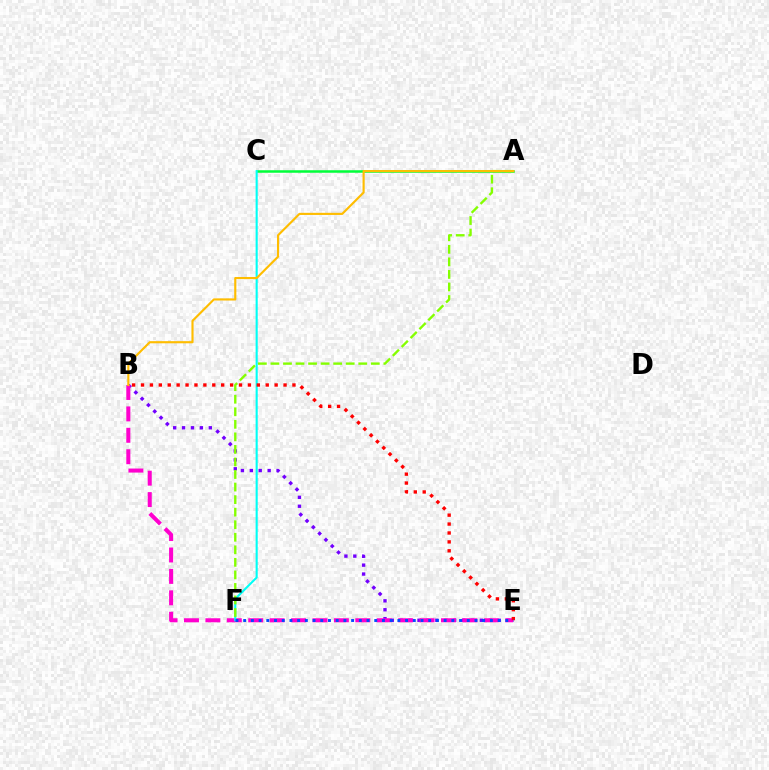{('B', 'E'): [{'color': '#7200ff', 'line_style': 'dotted', 'thickness': 2.42}, {'color': '#ff00cf', 'line_style': 'dashed', 'thickness': 2.91}, {'color': '#ff0000', 'line_style': 'dotted', 'thickness': 2.42}], ('A', 'C'): [{'color': '#00ff39', 'line_style': 'solid', 'thickness': 1.81}], ('C', 'F'): [{'color': '#00fff6', 'line_style': 'solid', 'thickness': 1.51}], ('A', 'F'): [{'color': '#84ff00', 'line_style': 'dashed', 'thickness': 1.7}], ('E', 'F'): [{'color': '#004bff', 'line_style': 'dotted', 'thickness': 2.09}], ('A', 'B'): [{'color': '#ffbd00', 'line_style': 'solid', 'thickness': 1.54}]}